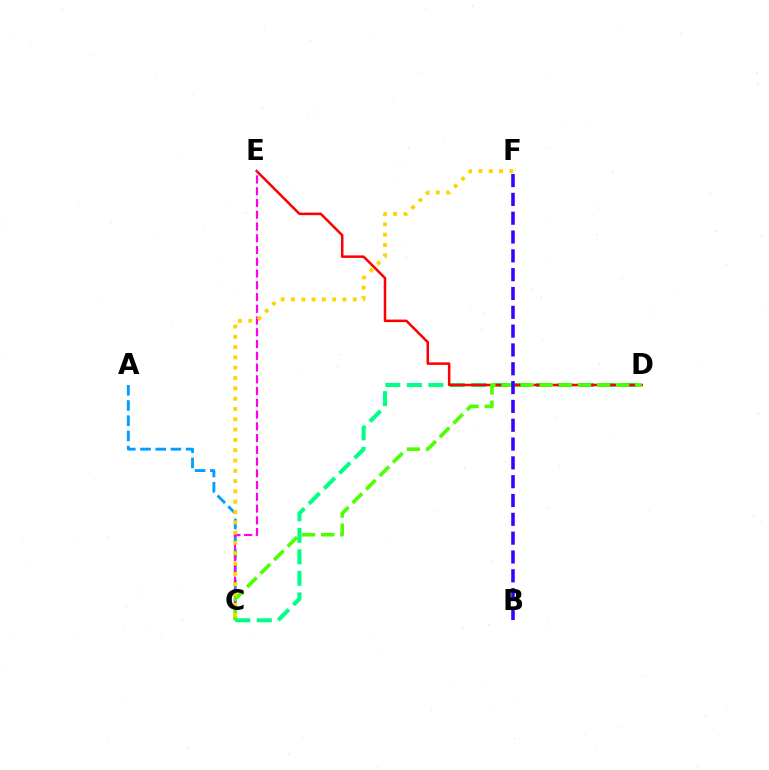{('C', 'D'): [{'color': '#00ff86', 'line_style': 'dashed', 'thickness': 2.92}, {'color': '#4fff00', 'line_style': 'dashed', 'thickness': 2.59}], ('A', 'C'): [{'color': '#009eff', 'line_style': 'dashed', 'thickness': 2.07}], ('D', 'E'): [{'color': '#ff0000', 'line_style': 'solid', 'thickness': 1.82}], ('C', 'E'): [{'color': '#ff00ed', 'line_style': 'dashed', 'thickness': 1.6}], ('C', 'F'): [{'color': '#ffd500', 'line_style': 'dotted', 'thickness': 2.8}], ('B', 'F'): [{'color': '#3700ff', 'line_style': 'dashed', 'thickness': 2.56}]}